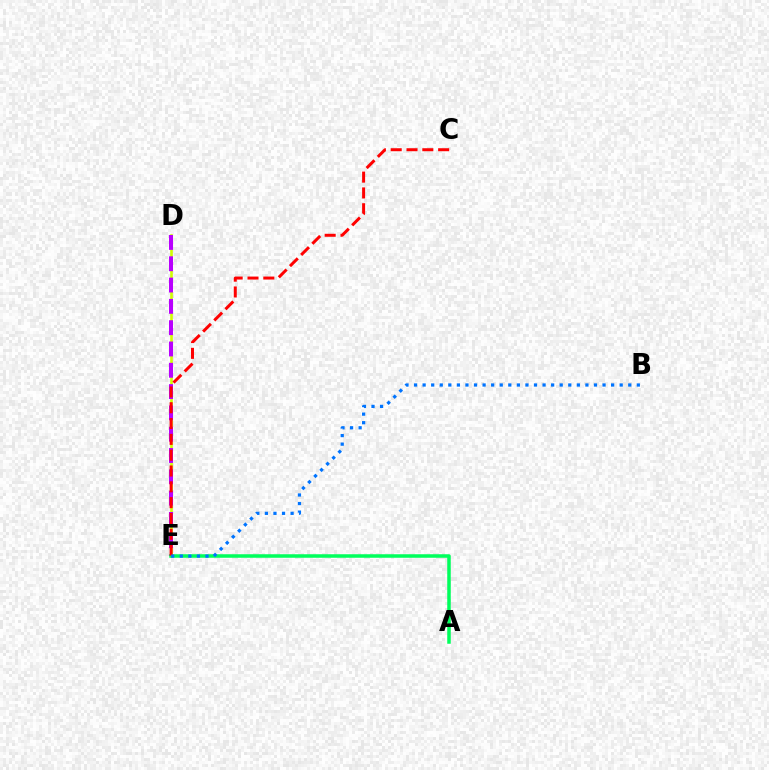{('D', 'E'): [{'color': '#d1ff00', 'line_style': 'solid', 'thickness': 1.9}, {'color': '#b900ff', 'line_style': 'dashed', 'thickness': 2.89}], ('A', 'E'): [{'color': '#00ff5c', 'line_style': 'solid', 'thickness': 2.53}], ('C', 'E'): [{'color': '#ff0000', 'line_style': 'dashed', 'thickness': 2.15}], ('B', 'E'): [{'color': '#0074ff', 'line_style': 'dotted', 'thickness': 2.33}]}